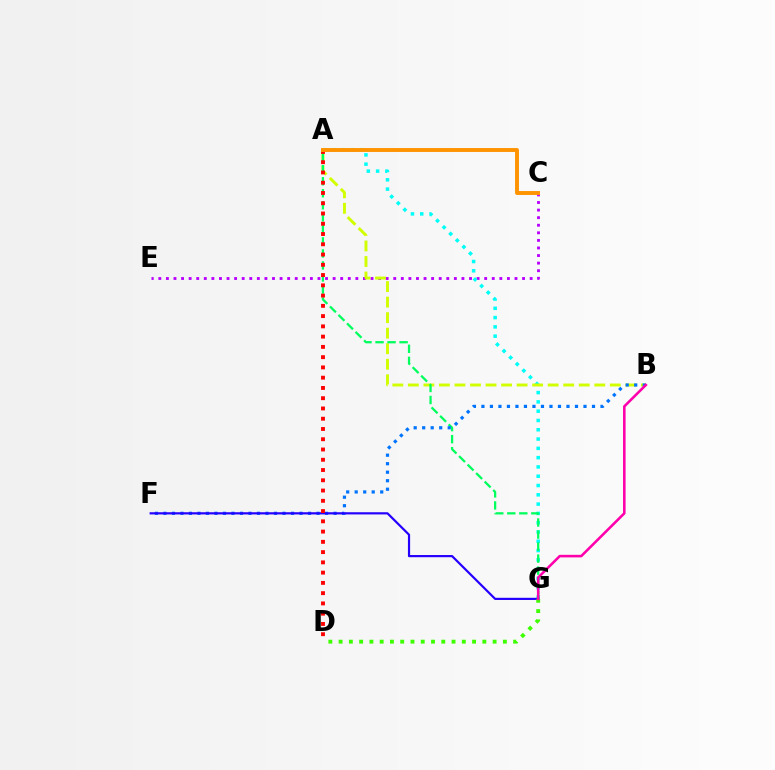{('C', 'E'): [{'color': '#b900ff', 'line_style': 'dotted', 'thickness': 2.06}], ('A', 'G'): [{'color': '#00fff6', 'line_style': 'dotted', 'thickness': 2.52}, {'color': '#00ff5c', 'line_style': 'dashed', 'thickness': 1.63}], ('A', 'B'): [{'color': '#d1ff00', 'line_style': 'dashed', 'thickness': 2.11}], ('B', 'F'): [{'color': '#0074ff', 'line_style': 'dotted', 'thickness': 2.31}], ('F', 'G'): [{'color': '#2500ff', 'line_style': 'solid', 'thickness': 1.58}], ('D', 'G'): [{'color': '#3dff00', 'line_style': 'dotted', 'thickness': 2.79}], ('A', 'D'): [{'color': '#ff0000', 'line_style': 'dotted', 'thickness': 2.79}], ('B', 'G'): [{'color': '#ff00ac', 'line_style': 'solid', 'thickness': 1.85}], ('A', 'C'): [{'color': '#ff9400', 'line_style': 'solid', 'thickness': 2.83}]}